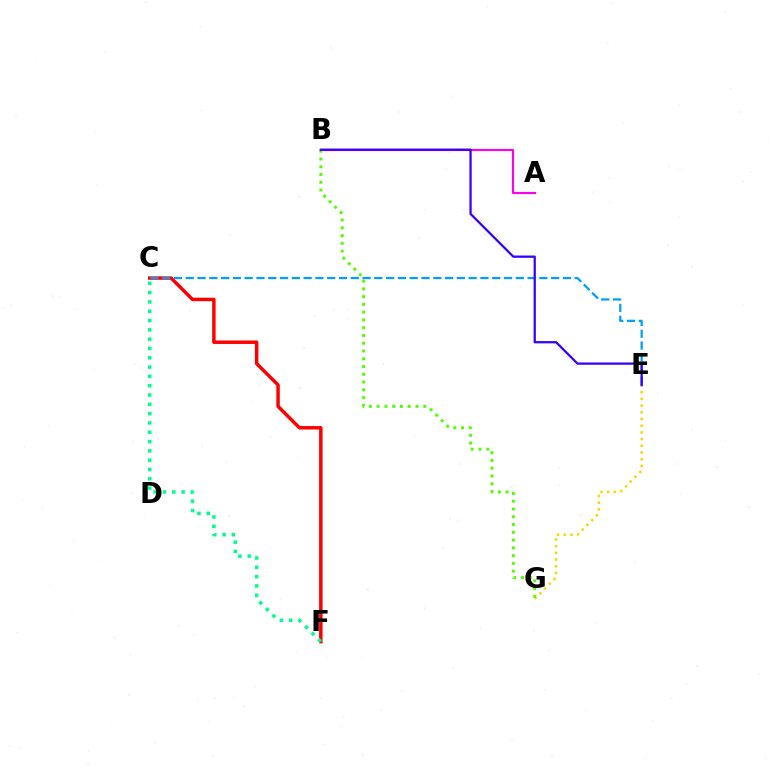{('A', 'B'): [{'color': '#ff00ed', 'line_style': 'solid', 'thickness': 1.55}], ('E', 'G'): [{'color': '#ffd500', 'line_style': 'dotted', 'thickness': 1.82}], ('B', 'G'): [{'color': '#4fff00', 'line_style': 'dotted', 'thickness': 2.11}], ('C', 'F'): [{'color': '#ff0000', 'line_style': 'solid', 'thickness': 2.49}, {'color': '#00ff86', 'line_style': 'dotted', 'thickness': 2.53}], ('C', 'E'): [{'color': '#009eff', 'line_style': 'dashed', 'thickness': 1.6}], ('B', 'E'): [{'color': '#3700ff', 'line_style': 'solid', 'thickness': 1.64}]}